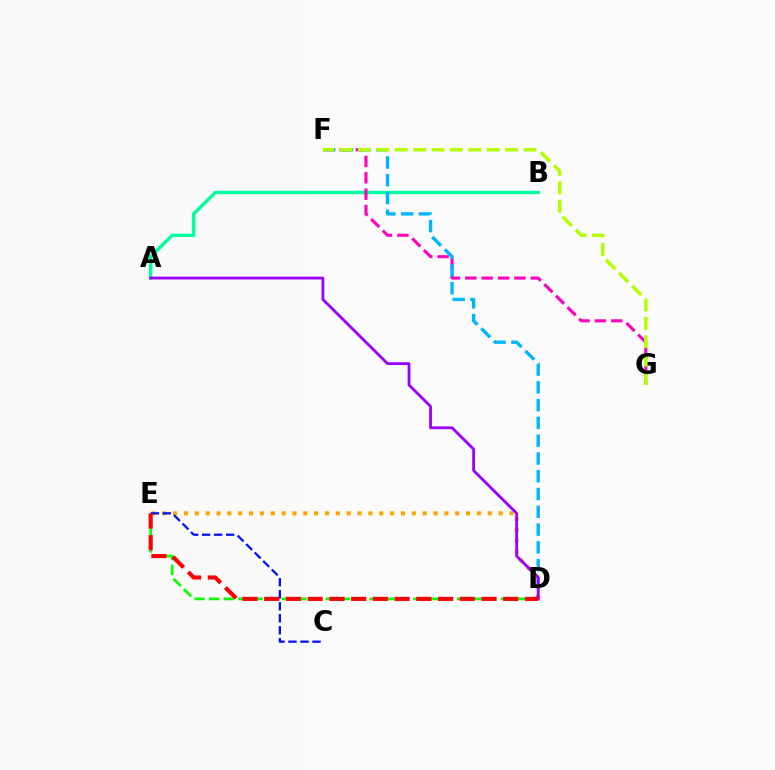{('A', 'B'): [{'color': '#00ff9d', 'line_style': 'solid', 'thickness': 2.45}], ('F', 'G'): [{'color': '#ff00bd', 'line_style': 'dashed', 'thickness': 2.22}, {'color': '#b3ff00', 'line_style': 'dashed', 'thickness': 2.5}], ('D', 'F'): [{'color': '#00b5ff', 'line_style': 'dashed', 'thickness': 2.42}], ('D', 'E'): [{'color': '#08ff00', 'line_style': 'dashed', 'thickness': 1.98}, {'color': '#ffa500', 'line_style': 'dotted', 'thickness': 2.95}, {'color': '#ff0000', 'line_style': 'dashed', 'thickness': 2.95}], ('A', 'D'): [{'color': '#9b00ff', 'line_style': 'solid', 'thickness': 2.02}], ('C', 'E'): [{'color': '#0010ff', 'line_style': 'dashed', 'thickness': 1.63}]}